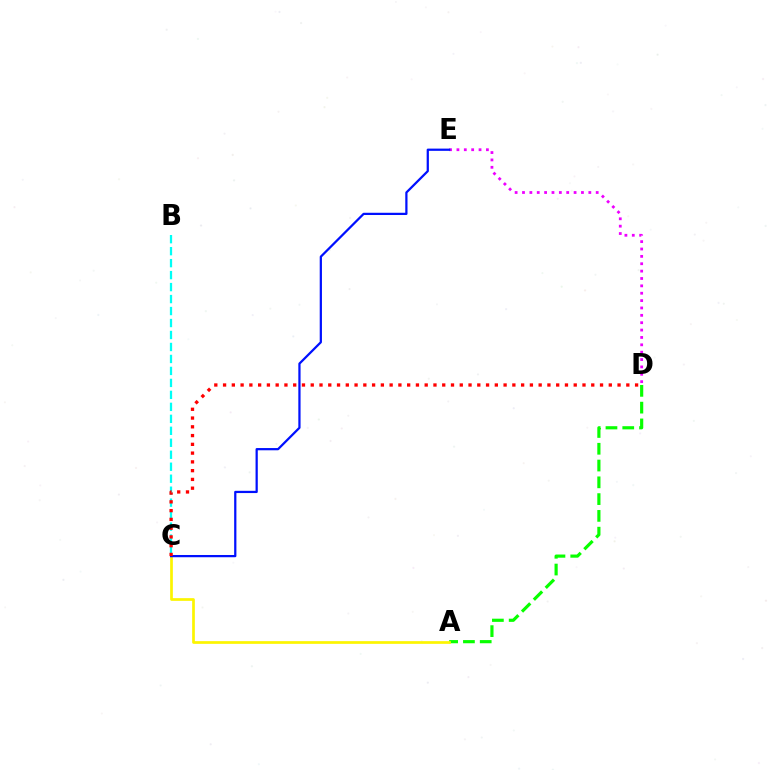{('D', 'E'): [{'color': '#ee00ff', 'line_style': 'dotted', 'thickness': 2.0}], ('B', 'C'): [{'color': '#00fff6', 'line_style': 'dashed', 'thickness': 1.63}], ('A', 'D'): [{'color': '#08ff00', 'line_style': 'dashed', 'thickness': 2.28}], ('A', 'C'): [{'color': '#fcf500', 'line_style': 'solid', 'thickness': 1.95}], ('C', 'E'): [{'color': '#0010ff', 'line_style': 'solid', 'thickness': 1.61}], ('C', 'D'): [{'color': '#ff0000', 'line_style': 'dotted', 'thickness': 2.38}]}